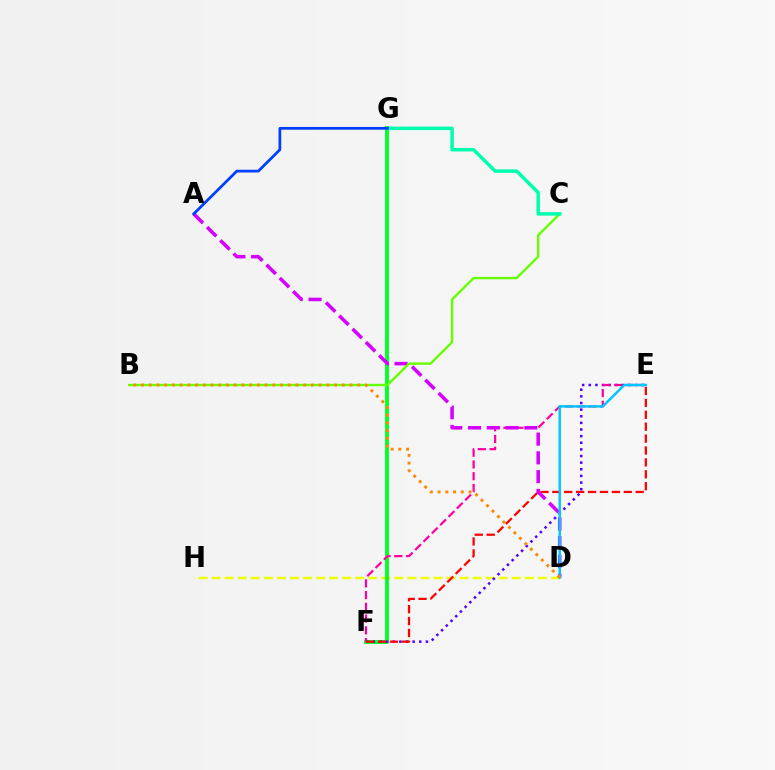{('D', 'H'): [{'color': '#eeff00', 'line_style': 'dashed', 'thickness': 1.77}], ('F', 'G'): [{'color': '#00ff27', 'line_style': 'solid', 'thickness': 2.78}], ('E', 'F'): [{'color': '#4f00ff', 'line_style': 'dotted', 'thickness': 1.8}, {'color': '#ff00a0', 'line_style': 'dashed', 'thickness': 1.6}, {'color': '#ff0000', 'line_style': 'dashed', 'thickness': 1.62}], ('A', 'D'): [{'color': '#d600ff', 'line_style': 'dashed', 'thickness': 2.55}], ('B', 'C'): [{'color': '#66ff00', 'line_style': 'solid', 'thickness': 1.71}], ('D', 'E'): [{'color': '#00c7ff', 'line_style': 'solid', 'thickness': 1.78}], ('B', 'D'): [{'color': '#ff8800', 'line_style': 'dotted', 'thickness': 2.1}], ('C', 'G'): [{'color': '#00ffaf', 'line_style': 'solid', 'thickness': 2.52}], ('A', 'G'): [{'color': '#003fff', 'line_style': 'solid', 'thickness': 1.98}]}